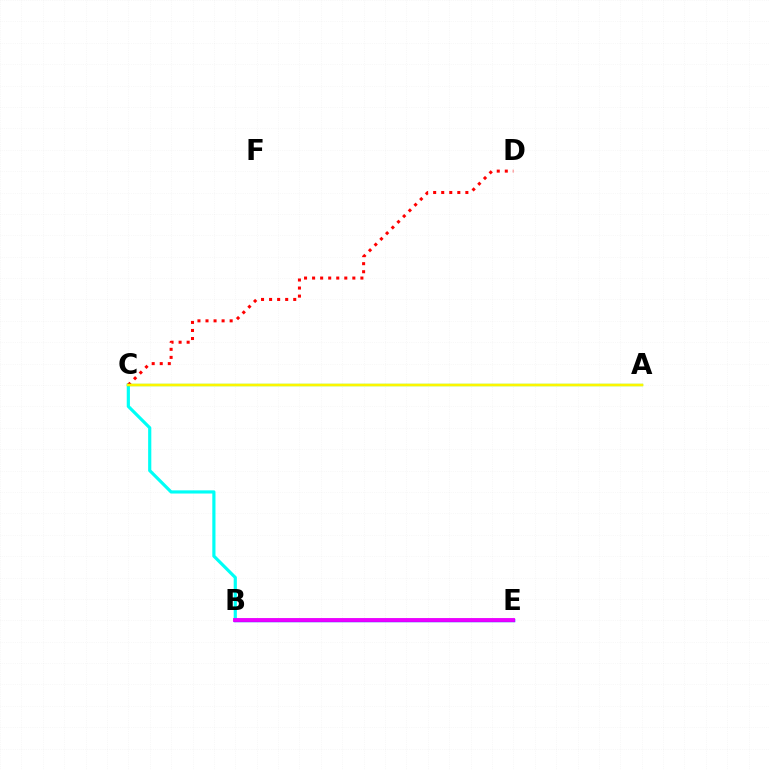{('B', 'C'): [{'color': '#00fff6', 'line_style': 'solid', 'thickness': 2.29}], ('B', 'E'): [{'color': '#0010ff', 'line_style': 'solid', 'thickness': 2.46}, {'color': '#ee00ff', 'line_style': 'solid', 'thickness': 2.76}], ('C', 'D'): [{'color': '#ff0000', 'line_style': 'dotted', 'thickness': 2.19}], ('A', 'C'): [{'color': '#08ff00', 'line_style': 'solid', 'thickness': 1.61}, {'color': '#fcf500', 'line_style': 'solid', 'thickness': 1.78}]}